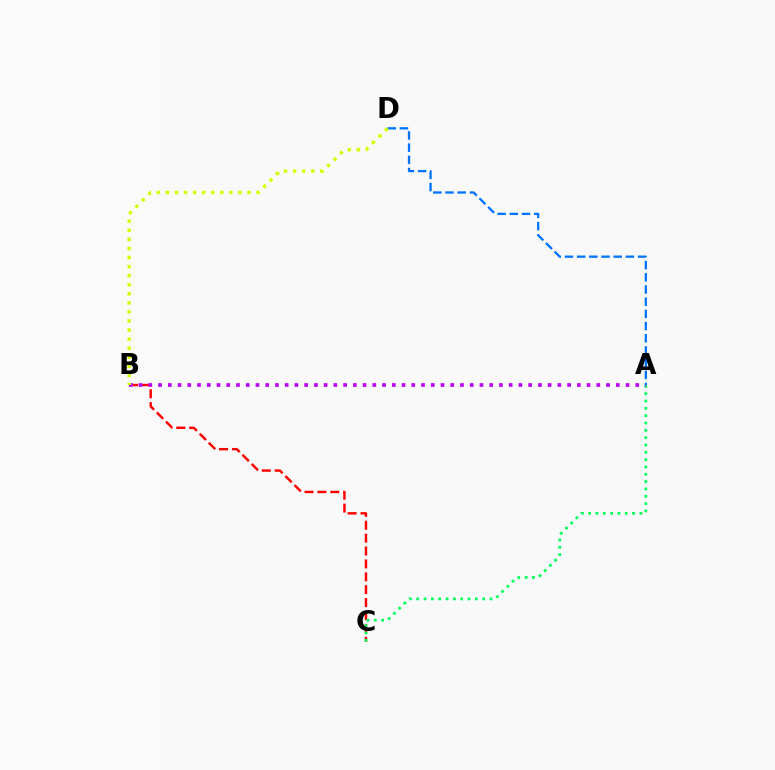{('B', 'C'): [{'color': '#ff0000', 'line_style': 'dashed', 'thickness': 1.75}], ('A', 'C'): [{'color': '#00ff5c', 'line_style': 'dotted', 'thickness': 1.99}], ('A', 'B'): [{'color': '#b900ff', 'line_style': 'dotted', 'thickness': 2.65}], ('A', 'D'): [{'color': '#0074ff', 'line_style': 'dashed', 'thickness': 1.66}], ('B', 'D'): [{'color': '#d1ff00', 'line_style': 'dotted', 'thickness': 2.46}]}